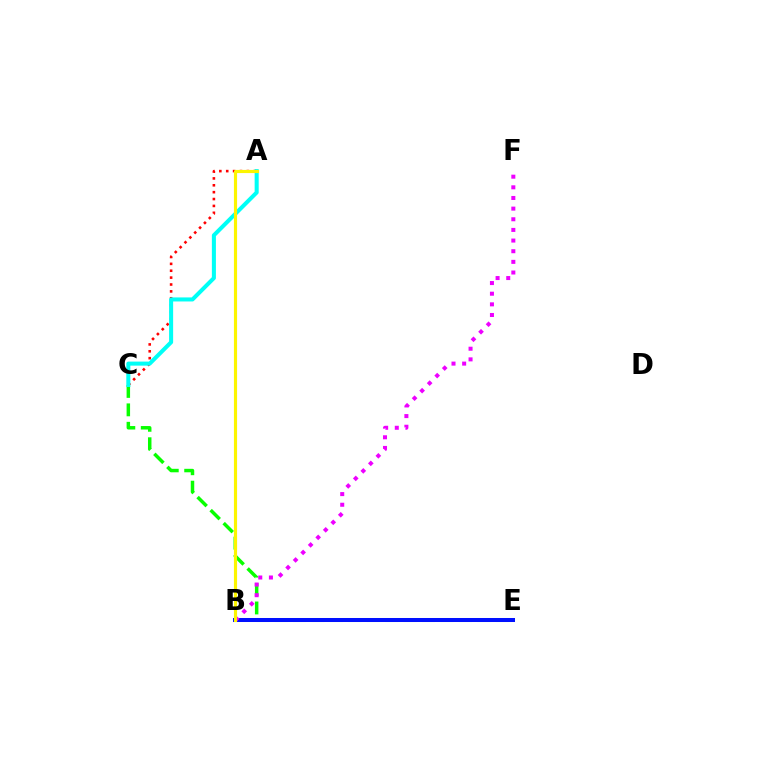{('A', 'C'): [{'color': '#ff0000', 'line_style': 'dotted', 'thickness': 1.87}, {'color': '#00fff6', 'line_style': 'solid', 'thickness': 2.91}], ('C', 'E'): [{'color': '#08ff00', 'line_style': 'dashed', 'thickness': 2.5}], ('B', 'E'): [{'color': '#0010ff', 'line_style': 'solid', 'thickness': 2.89}], ('B', 'F'): [{'color': '#ee00ff', 'line_style': 'dotted', 'thickness': 2.89}], ('A', 'B'): [{'color': '#fcf500', 'line_style': 'solid', 'thickness': 2.27}]}